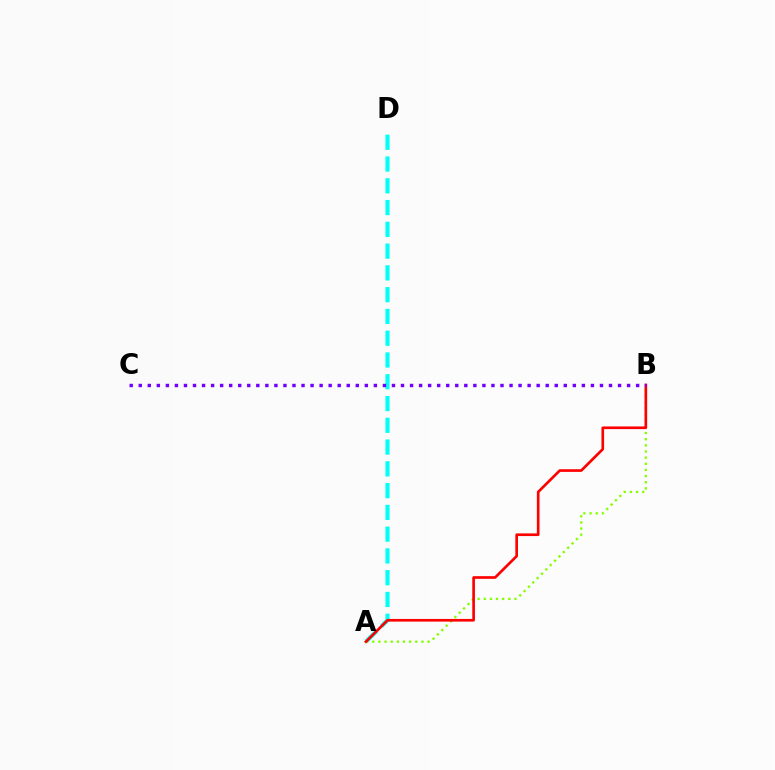{('A', 'D'): [{'color': '#00fff6', 'line_style': 'dashed', 'thickness': 2.96}], ('A', 'B'): [{'color': '#84ff00', 'line_style': 'dotted', 'thickness': 1.67}, {'color': '#ff0000', 'line_style': 'solid', 'thickness': 1.92}], ('B', 'C'): [{'color': '#7200ff', 'line_style': 'dotted', 'thickness': 2.46}]}